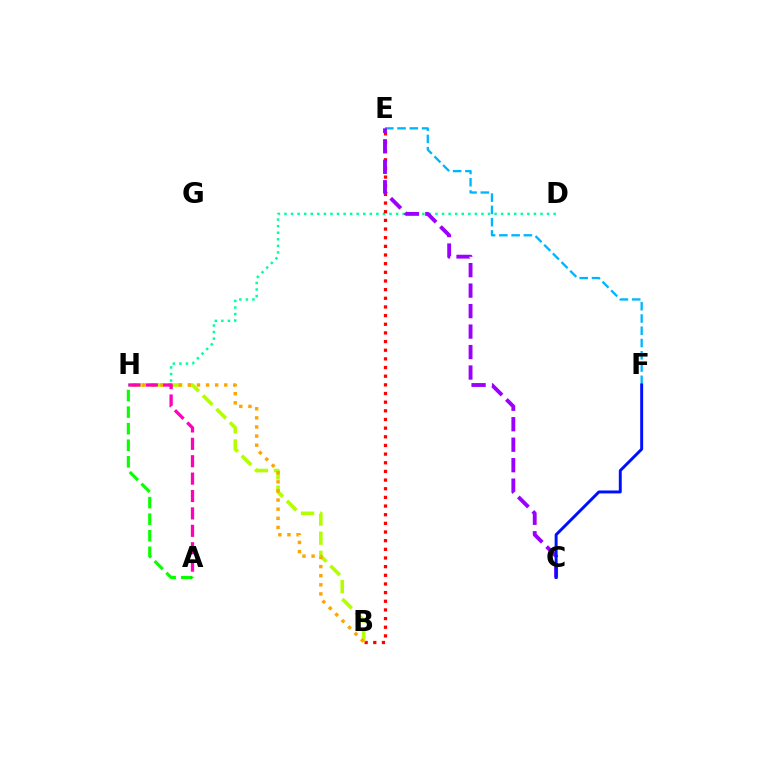{('E', 'F'): [{'color': '#00b5ff', 'line_style': 'dashed', 'thickness': 1.67}], ('D', 'H'): [{'color': '#00ff9d', 'line_style': 'dotted', 'thickness': 1.78}], ('B', 'E'): [{'color': '#ff0000', 'line_style': 'dotted', 'thickness': 2.35}], ('B', 'H'): [{'color': '#b3ff00', 'line_style': 'dashed', 'thickness': 2.59}, {'color': '#ffa500', 'line_style': 'dotted', 'thickness': 2.47}], ('A', 'H'): [{'color': '#08ff00', 'line_style': 'dashed', 'thickness': 2.25}, {'color': '#ff00bd', 'line_style': 'dashed', 'thickness': 2.36}], ('C', 'E'): [{'color': '#9b00ff', 'line_style': 'dashed', 'thickness': 2.78}], ('C', 'F'): [{'color': '#0010ff', 'line_style': 'solid', 'thickness': 2.12}]}